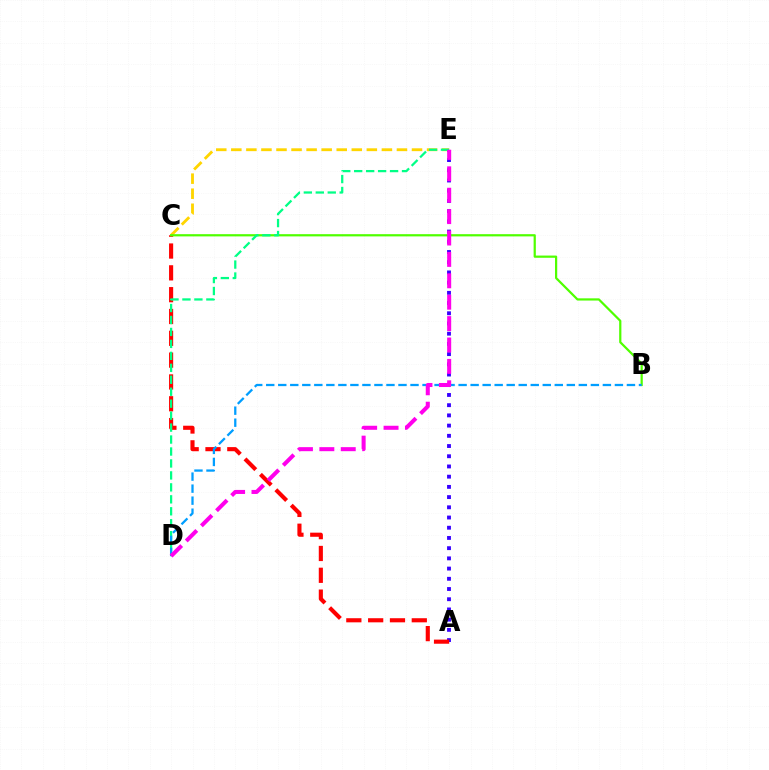{('A', 'E'): [{'color': '#3700ff', 'line_style': 'dotted', 'thickness': 2.77}], ('A', 'C'): [{'color': '#ff0000', 'line_style': 'dashed', 'thickness': 2.96}], ('C', 'E'): [{'color': '#ffd500', 'line_style': 'dashed', 'thickness': 2.05}], ('B', 'C'): [{'color': '#4fff00', 'line_style': 'solid', 'thickness': 1.6}], ('D', 'E'): [{'color': '#00ff86', 'line_style': 'dashed', 'thickness': 1.62}, {'color': '#ff00ed', 'line_style': 'dashed', 'thickness': 2.91}], ('B', 'D'): [{'color': '#009eff', 'line_style': 'dashed', 'thickness': 1.63}]}